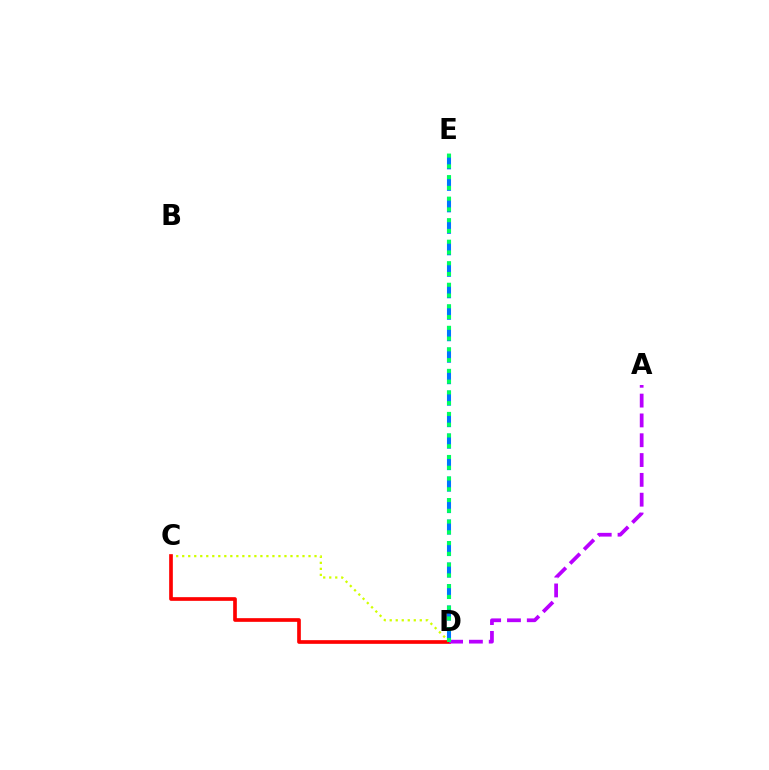{('C', 'D'): [{'color': '#d1ff00', 'line_style': 'dotted', 'thickness': 1.63}, {'color': '#ff0000', 'line_style': 'solid', 'thickness': 2.64}], ('A', 'D'): [{'color': '#b900ff', 'line_style': 'dashed', 'thickness': 2.69}], ('D', 'E'): [{'color': '#0074ff', 'line_style': 'dashed', 'thickness': 2.92}, {'color': '#00ff5c', 'line_style': 'dotted', 'thickness': 2.92}]}